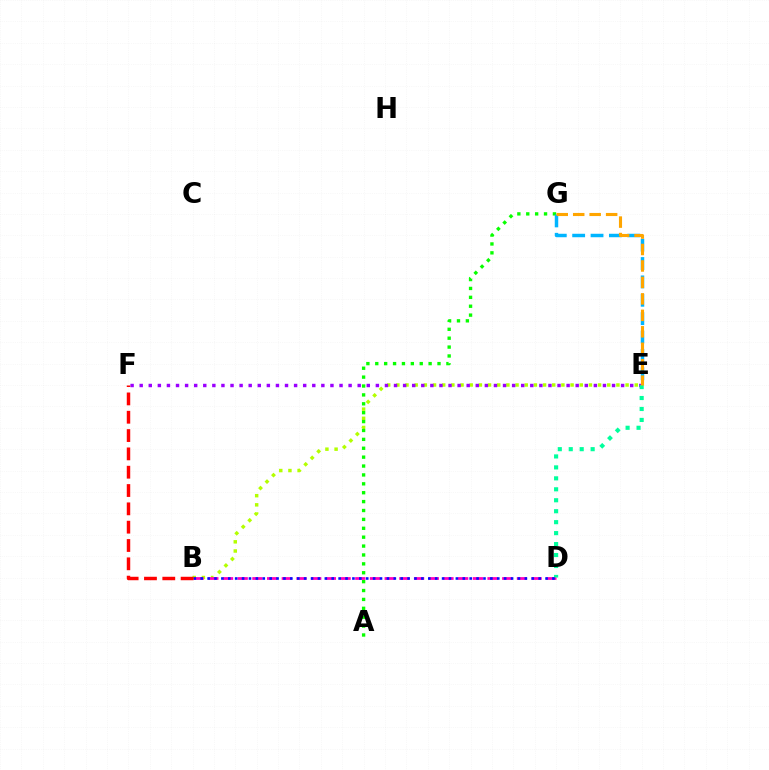{('B', 'E'): [{'color': '#b3ff00', 'line_style': 'dotted', 'thickness': 2.49}], ('A', 'G'): [{'color': '#08ff00', 'line_style': 'dotted', 'thickness': 2.42}], ('E', 'G'): [{'color': '#00b5ff', 'line_style': 'dashed', 'thickness': 2.5}, {'color': '#ffa500', 'line_style': 'dashed', 'thickness': 2.24}], ('E', 'F'): [{'color': '#9b00ff', 'line_style': 'dotted', 'thickness': 2.47}], ('B', 'D'): [{'color': '#ff00bd', 'line_style': 'dashed', 'thickness': 2.0}, {'color': '#0010ff', 'line_style': 'dotted', 'thickness': 1.87}], ('D', 'E'): [{'color': '#00ff9d', 'line_style': 'dotted', 'thickness': 2.98}], ('B', 'F'): [{'color': '#ff0000', 'line_style': 'dashed', 'thickness': 2.49}]}